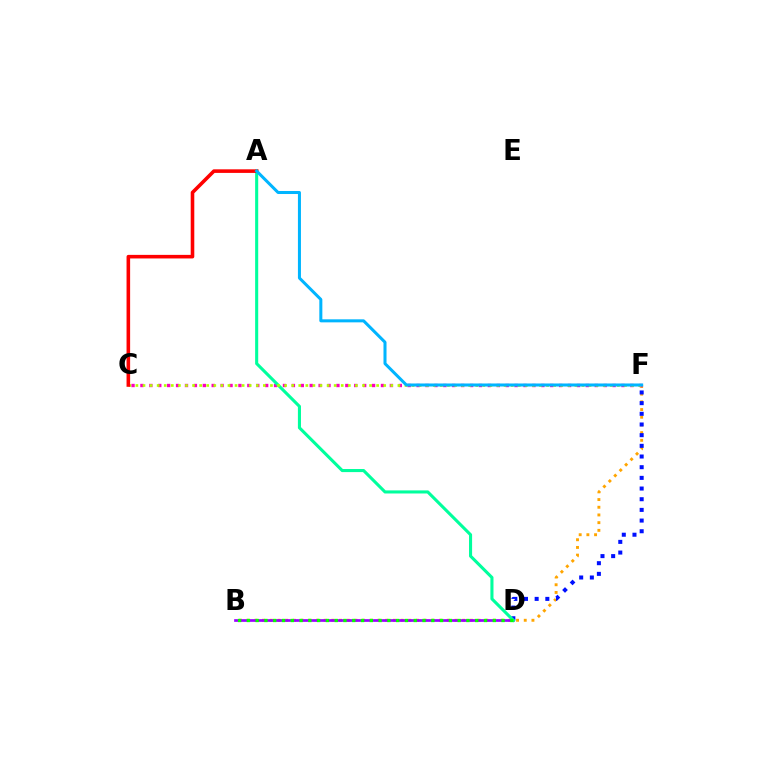{('B', 'F'): [{'color': '#ffa500', 'line_style': 'dotted', 'thickness': 2.09}], ('D', 'F'): [{'color': '#0010ff', 'line_style': 'dotted', 'thickness': 2.9}], ('B', 'D'): [{'color': '#9b00ff', 'line_style': 'solid', 'thickness': 1.94}, {'color': '#08ff00', 'line_style': 'dotted', 'thickness': 2.39}], ('C', 'F'): [{'color': '#ff00bd', 'line_style': 'dotted', 'thickness': 2.42}, {'color': '#b3ff00', 'line_style': 'dotted', 'thickness': 1.92}], ('A', 'D'): [{'color': '#00ff9d', 'line_style': 'solid', 'thickness': 2.22}], ('A', 'C'): [{'color': '#ff0000', 'line_style': 'solid', 'thickness': 2.58}], ('A', 'F'): [{'color': '#00b5ff', 'line_style': 'solid', 'thickness': 2.18}]}